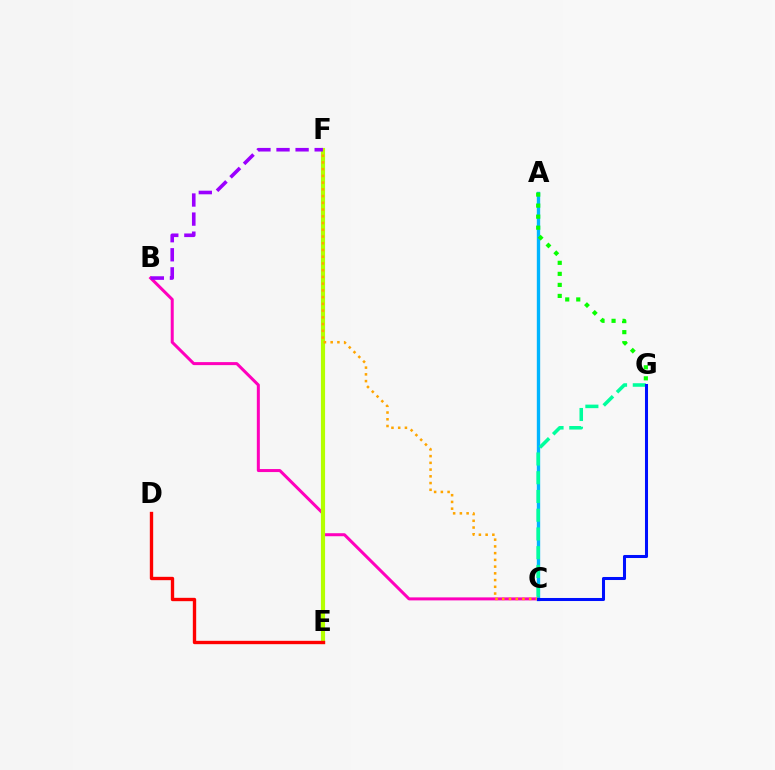{('B', 'C'): [{'color': '#ff00bd', 'line_style': 'solid', 'thickness': 2.17}], ('E', 'F'): [{'color': '#b3ff00', 'line_style': 'solid', 'thickness': 2.99}], ('A', 'C'): [{'color': '#00b5ff', 'line_style': 'solid', 'thickness': 2.42}], ('A', 'G'): [{'color': '#08ff00', 'line_style': 'dotted', 'thickness': 3.0}], ('C', 'G'): [{'color': '#00ff9d', 'line_style': 'dashed', 'thickness': 2.55}, {'color': '#0010ff', 'line_style': 'solid', 'thickness': 2.19}], ('C', 'F'): [{'color': '#ffa500', 'line_style': 'dotted', 'thickness': 1.83}], ('D', 'E'): [{'color': '#ff0000', 'line_style': 'solid', 'thickness': 2.41}], ('B', 'F'): [{'color': '#9b00ff', 'line_style': 'dashed', 'thickness': 2.59}]}